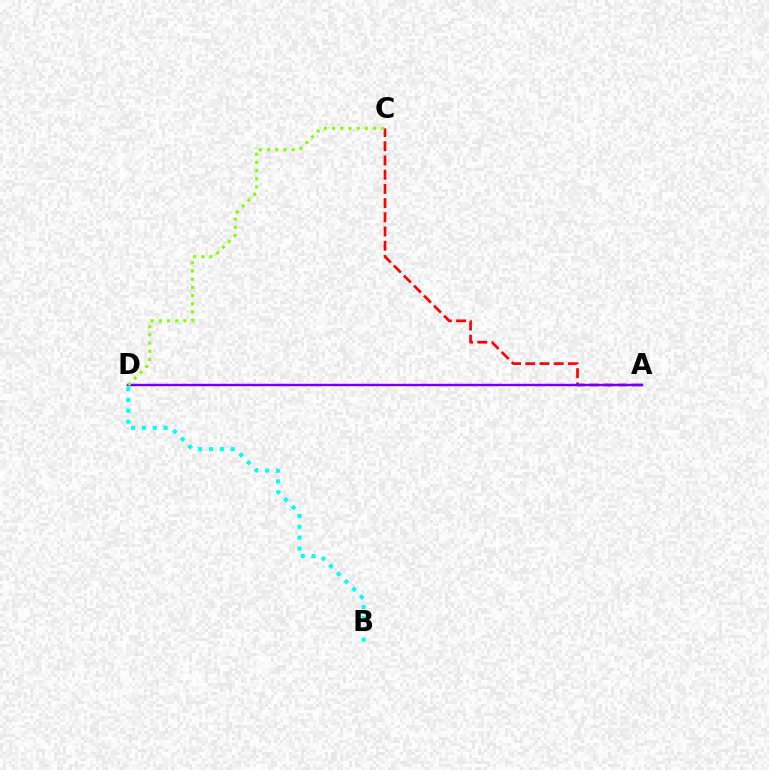{('A', 'C'): [{'color': '#ff0000', 'line_style': 'dashed', 'thickness': 1.93}], ('B', 'D'): [{'color': '#00fff6', 'line_style': 'dotted', 'thickness': 2.95}], ('A', 'D'): [{'color': '#7200ff', 'line_style': 'solid', 'thickness': 1.73}], ('C', 'D'): [{'color': '#84ff00', 'line_style': 'dotted', 'thickness': 2.23}]}